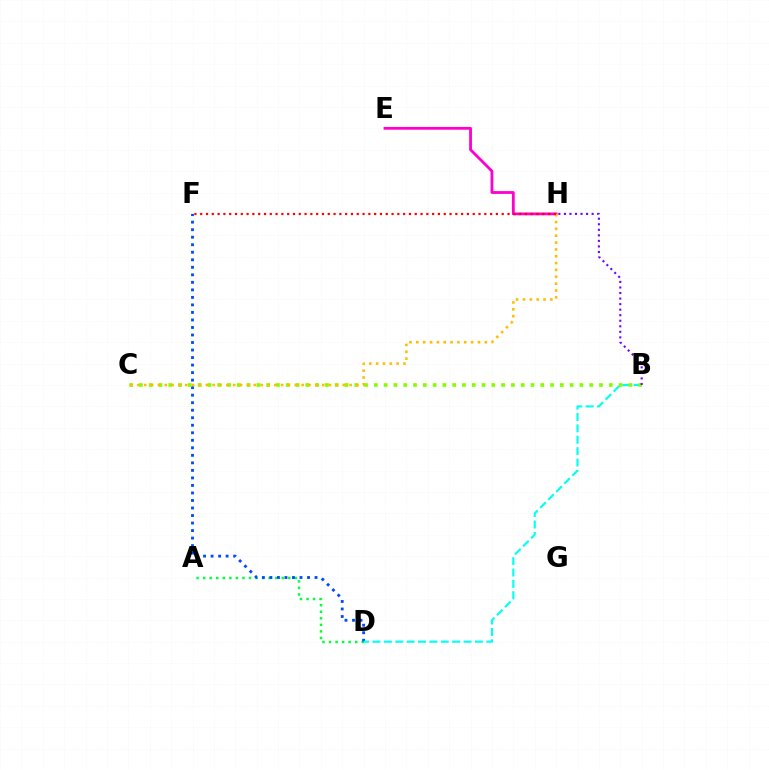{('E', 'H'): [{'color': '#ff00cf', 'line_style': 'solid', 'thickness': 2.02}], ('A', 'D'): [{'color': '#00ff39', 'line_style': 'dotted', 'thickness': 1.78}], ('D', 'F'): [{'color': '#004bff', 'line_style': 'dotted', 'thickness': 2.04}], ('B', 'D'): [{'color': '#00fff6', 'line_style': 'dashed', 'thickness': 1.55}], ('B', 'C'): [{'color': '#84ff00', 'line_style': 'dotted', 'thickness': 2.66}], ('B', 'H'): [{'color': '#7200ff', 'line_style': 'dotted', 'thickness': 1.51}], ('C', 'H'): [{'color': '#ffbd00', 'line_style': 'dotted', 'thickness': 1.86}], ('F', 'H'): [{'color': '#ff0000', 'line_style': 'dotted', 'thickness': 1.58}]}